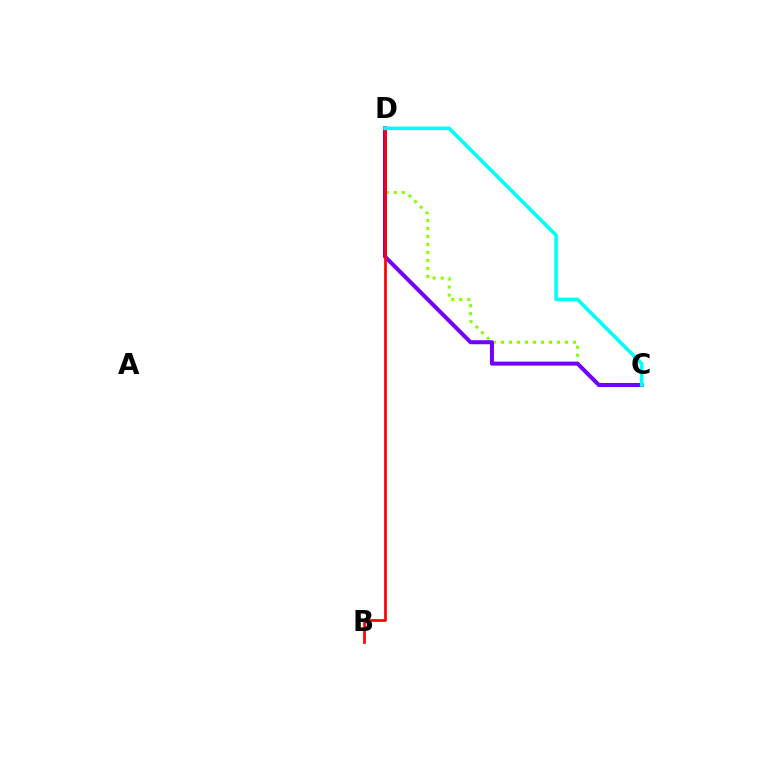{('C', 'D'): [{'color': '#84ff00', 'line_style': 'dotted', 'thickness': 2.17}, {'color': '#7200ff', 'line_style': 'solid', 'thickness': 2.89}, {'color': '#00fff6', 'line_style': 'solid', 'thickness': 2.6}], ('B', 'D'): [{'color': '#ff0000', 'line_style': 'solid', 'thickness': 1.95}]}